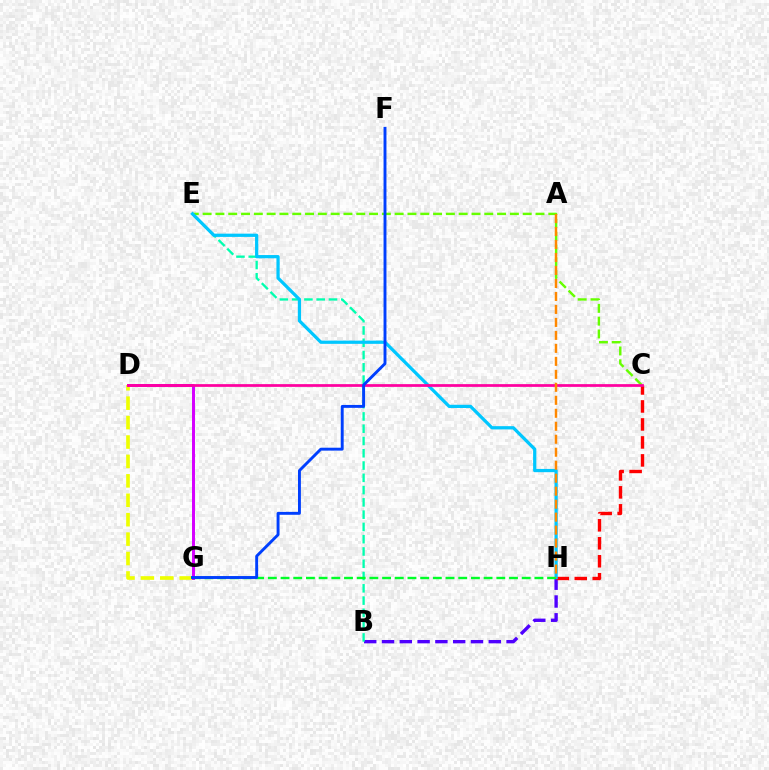{('B', 'H'): [{'color': '#4f00ff', 'line_style': 'dashed', 'thickness': 2.42}], ('B', 'E'): [{'color': '#00ffaf', 'line_style': 'dashed', 'thickness': 1.67}], ('C', 'E'): [{'color': '#66ff00', 'line_style': 'dashed', 'thickness': 1.74}], ('C', 'H'): [{'color': '#ff0000', 'line_style': 'dashed', 'thickness': 2.44}], ('E', 'H'): [{'color': '#00c7ff', 'line_style': 'solid', 'thickness': 2.33}], ('D', 'G'): [{'color': '#eeff00', 'line_style': 'dashed', 'thickness': 2.64}, {'color': '#d600ff', 'line_style': 'solid', 'thickness': 2.14}], ('G', 'H'): [{'color': '#00ff27', 'line_style': 'dashed', 'thickness': 1.72}], ('C', 'D'): [{'color': '#ff00a0', 'line_style': 'solid', 'thickness': 1.97}], ('A', 'H'): [{'color': '#ff8800', 'line_style': 'dashed', 'thickness': 1.76}], ('F', 'G'): [{'color': '#003fff', 'line_style': 'solid', 'thickness': 2.09}]}